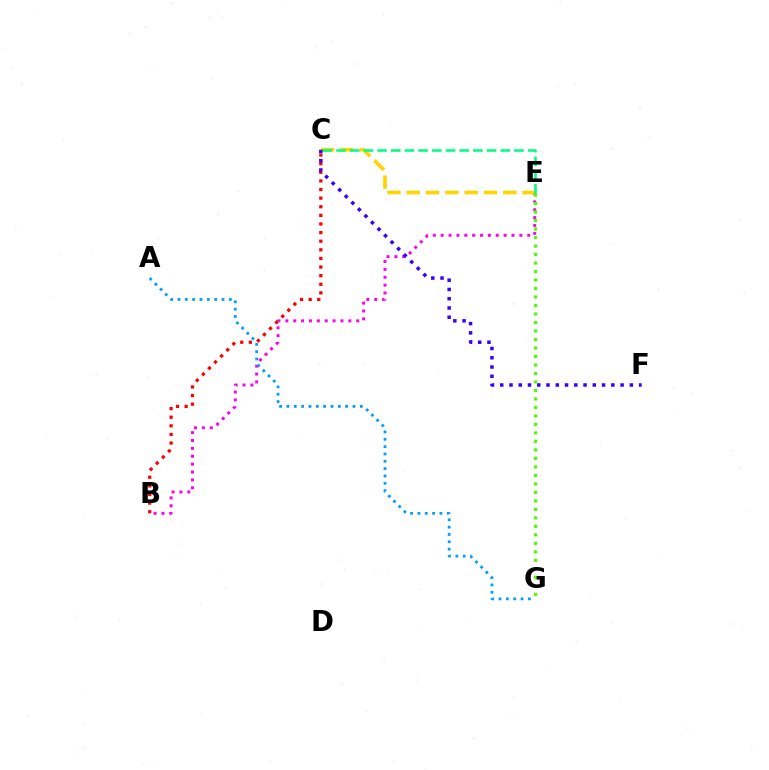{('B', 'E'): [{'color': '#ff00ed', 'line_style': 'dotted', 'thickness': 2.14}], ('C', 'E'): [{'color': '#ffd500', 'line_style': 'dashed', 'thickness': 2.62}, {'color': '#00ff86', 'line_style': 'dashed', 'thickness': 1.86}], ('E', 'G'): [{'color': '#4fff00', 'line_style': 'dotted', 'thickness': 2.31}], ('B', 'C'): [{'color': '#ff0000', 'line_style': 'dotted', 'thickness': 2.34}], ('C', 'F'): [{'color': '#3700ff', 'line_style': 'dotted', 'thickness': 2.52}], ('A', 'G'): [{'color': '#009eff', 'line_style': 'dotted', 'thickness': 1.99}]}